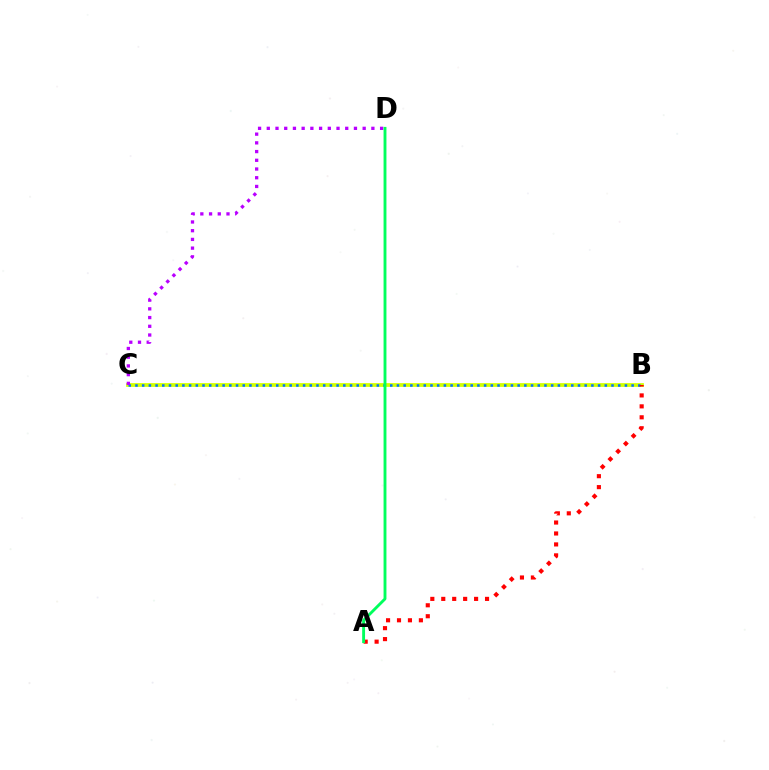{('B', 'C'): [{'color': '#d1ff00', 'line_style': 'solid', 'thickness': 2.71}, {'color': '#0074ff', 'line_style': 'dotted', 'thickness': 1.82}], ('C', 'D'): [{'color': '#b900ff', 'line_style': 'dotted', 'thickness': 2.37}], ('A', 'B'): [{'color': '#ff0000', 'line_style': 'dotted', 'thickness': 2.97}], ('A', 'D'): [{'color': '#00ff5c', 'line_style': 'solid', 'thickness': 2.07}]}